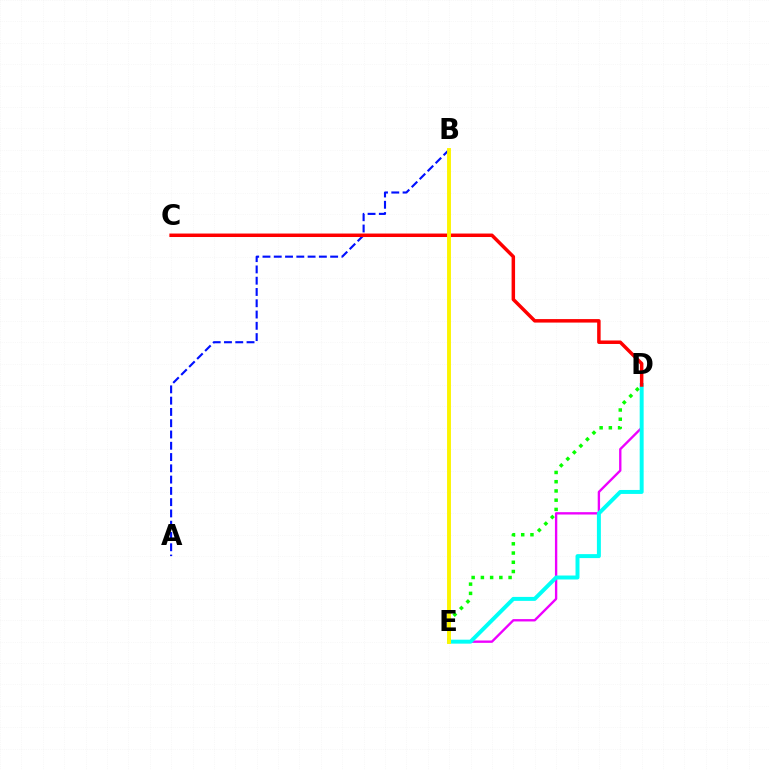{('D', 'E'): [{'color': '#ee00ff', 'line_style': 'solid', 'thickness': 1.7}, {'color': '#08ff00', 'line_style': 'dotted', 'thickness': 2.51}, {'color': '#00fff6', 'line_style': 'solid', 'thickness': 2.86}], ('A', 'B'): [{'color': '#0010ff', 'line_style': 'dashed', 'thickness': 1.53}], ('C', 'D'): [{'color': '#ff0000', 'line_style': 'solid', 'thickness': 2.51}], ('B', 'E'): [{'color': '#fcf500', 'line_style': 'solid', 'thickness': 2.8}]}